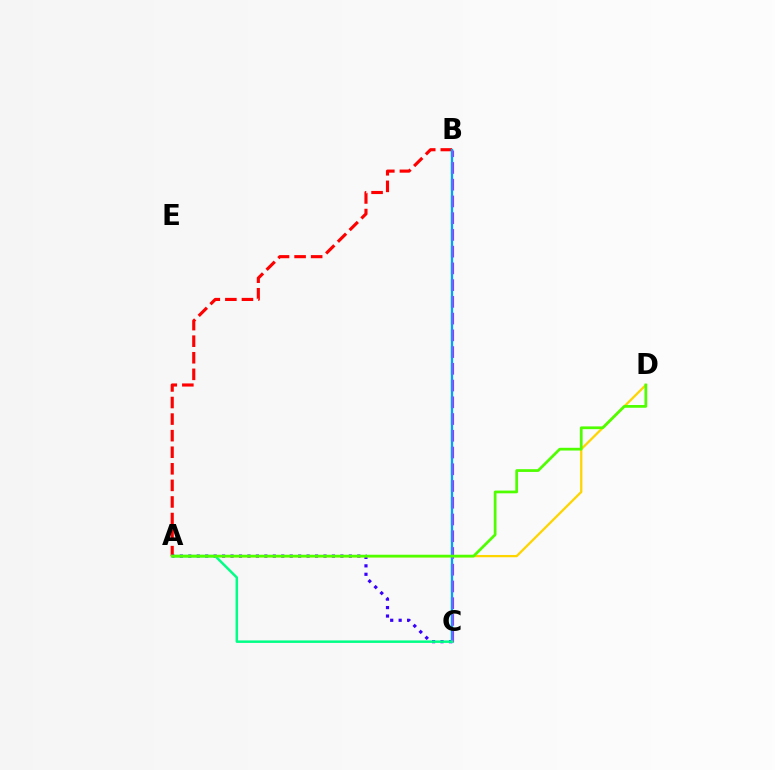{('A', 'B'): [{'color': '#ff0000', 'line_style': 'dashed', 'thickness': 2.25}], ('A', 'C'): [{'color': '#3700ff', 'line_style': 'dotted', 'thickness': 2.3}, {'color': '#00ff86', 'line_style': 'solid', 'thickness': 1.79}], ('A', 'D'): [{'color': '#ffd500', 'line_style': 'solid', 'thickness': 1.64}, {'color': '#4fff00', 'line_style': 'solid', 'thickness': 1.97}], ('B', 'C'): [{'color': '#ff00ed', 'line_style': 'dashed', 'thickness': 2.27}, {'color': '#009eff', 'line_style': 'solid', 'thickness': 1.66}]}